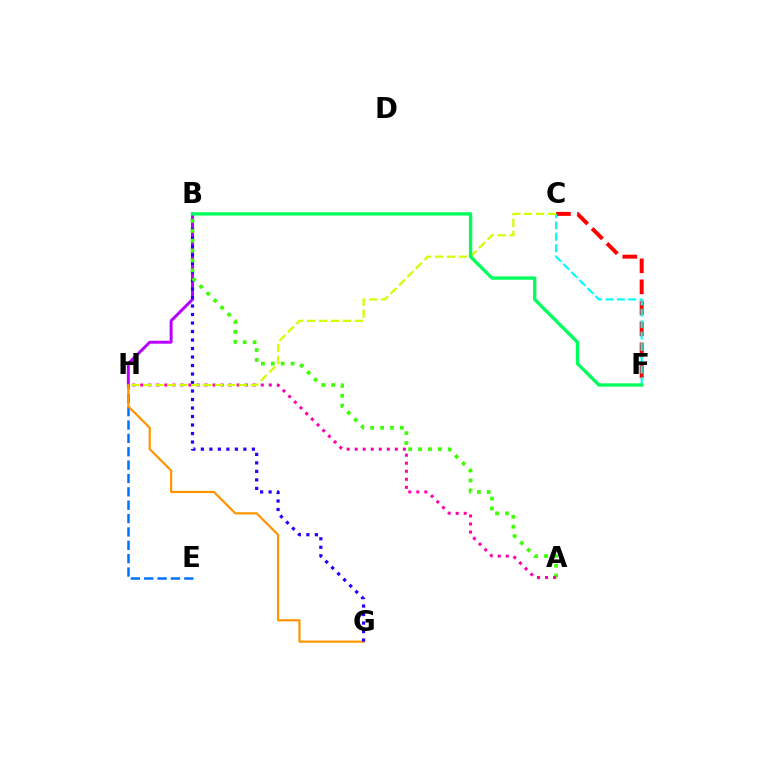{('E', 'H'): [{'color': '#0074ff', 'line_style': 'dashed', 'thickness': 1.82}], ('C', 'F'): [{'color': '#ff0000', 'line_style': 'dashed', 'thickness': 2.86}, {'color': '#00fff6', 'line_style': 'dashed', 'thickness': 1.55}], ('B', 'H'): [{'color': '#b900ff', 'line_style': 'solid', 'thickness': 2.13}], ('G', 'H'): [{'color': '#ff9400', 'line_style': 'solid', 'thickness': 1.58}], ('B', 'G'): [{'color': '#2500ff', 'line_style': 'dotted', 'thickness': 2.31}], ('A', 'B'): [{'color': '#3dff00', 'line_style': 'dotted', 'thickness': 2.69}], ('A', 'H'): [{'color': '#ff00ac', 'line_style': 'dotted', 'thickness': 2.18}], ('C', 'H'): [{'color': '#d1ff00', 'line_style': 'dashed', 'thickness': 1.62}], ('B', 'F'): [{'color': '#00ff5c', 'line_style': 'solid', 'thickness': 2.4}]}